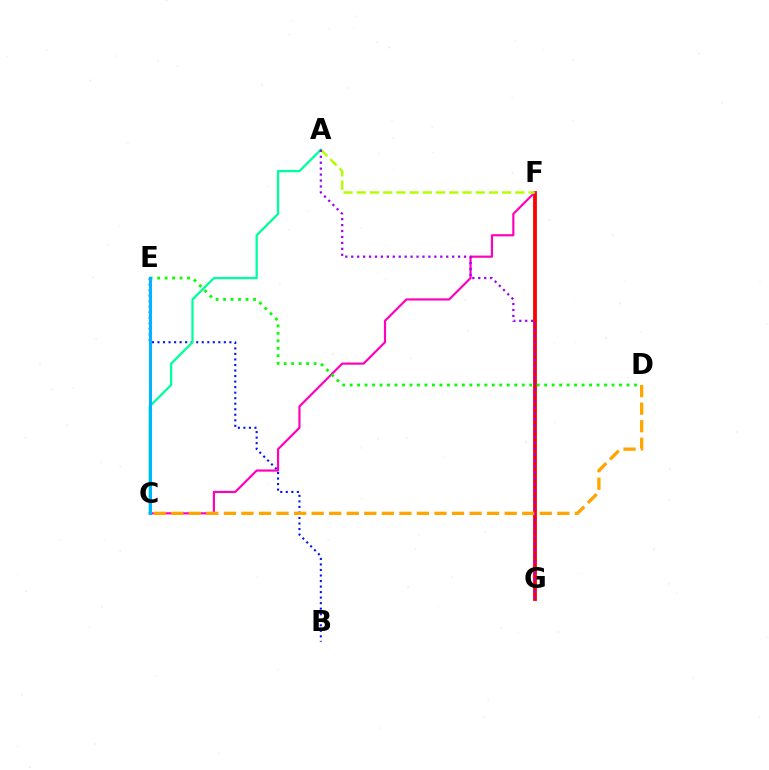{('F', 'G'): [{'color': '#ff0000', 'line_style': 'solid', 'thickness': 2.73}], ('B', 'E'): [{'color': '#0010ff', 'line_style': 'dotted', 'thickness': 1.5}], ('C', 'F'): [{'color': '#ff00bd', 'line_style': 'solid', 'thickness': 1.57}], ('D', 'E'): [{'color': '#08ff00', 'line_style': 'dotted', 'thickness': 2.03}], ('A', 'F'): [{'color': '#b3ff00', 'line_style': 'dashed', 'thickness': 1.8}], ('A', 'C'): [{'color': '#00ff9d', 'line_style': 'solid', 'thickness': 1.64}], ('A', 'G'): [{'color': '#9b00ff', 'line_style': 'dotted', 'thickness': 1.61}], ('C', 'D'): [{'color': '#ffa500', 'line_style': 'dashed', 'thickness': 2.38}], ('C', 'E'): [{'color': '#00b5ff', 'line_style': 'solid', 'thickness': 2.21}]}